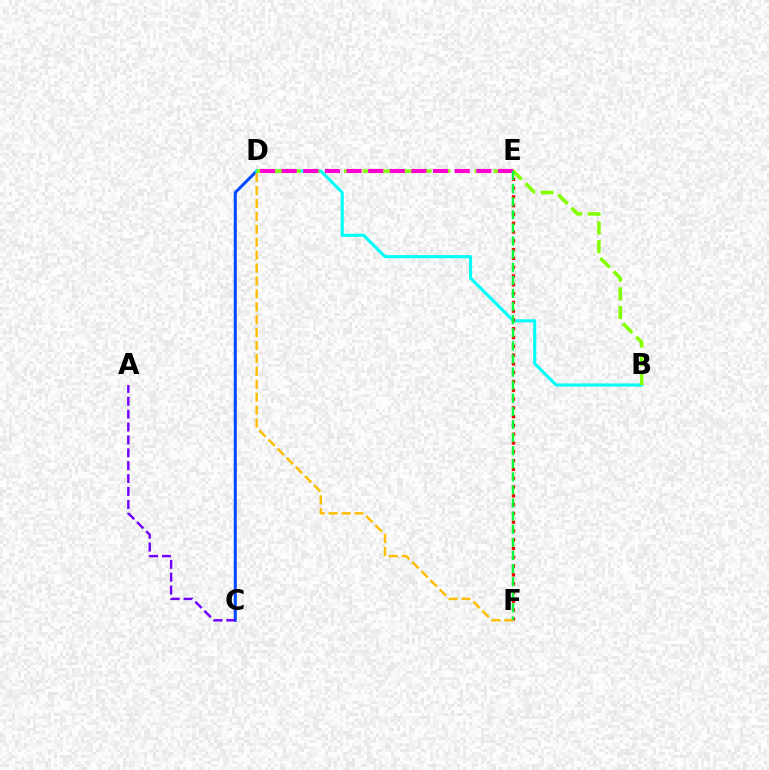{('C', 'D'): [{'color': '#004bff', 'line_style': 'solid', 'thickness': 2.19}], ('B', 'D'): [{'color': '#00fff6', 'line_style': 'solid', 'thickness': 2.23}, {'color': '#84ff00', 'line_style': 'dashed', 'thickness': 2.54}], ('E', 'F'): [{'color': '#ff0000', 'line_style': 'dotted', 'thickness': 2.39}, {'color': '#00ff39', 'line_style': 'dashed', 'thickness': 1.78}], ('A', 'C'): [{'color': '#7200ff', 'line_style': 'dashed', 'thickness': 1.75}], ('D', 'F'): [{'color': '#ffbd00', 'line_style': 'dashed', 'thickness': 1.75}], ('D', 'E'): [{'color': '#ff00cf', 'line_style': 'dashed', 'thickness': 2.94}]}